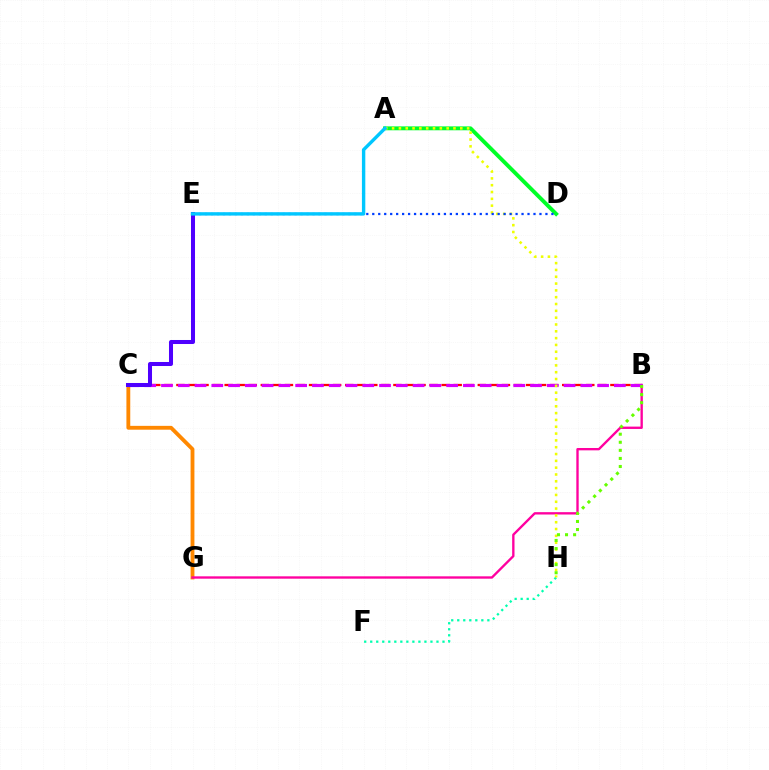{('C', 'G'): [{'color': '#ff8800', 'line_style': 'solid', 'thickness': 2.76}], ('B', 'C'): [{'color': '#ff0000', 'line_style': 'dashed', 'thickness': 1.64}, {'color': '#d600ff', 'line_style': 'dashed', 'thickness': 2.28}], ('B', 'G'): [{'color': '#ff00a0', 'line_style': 'solid', 'thickness': 1.69}], ('A', 'D'): [{'color': '#00ff27', 'line_style': 'solid', 'thickness': 2.8}], ('F', 'H'): [{'color': '#00ffaf', 'line_style': 'dotted', 'thickness': 1.64}], ('A', 'H'): [{'color': '#eeff00', 'line_style': 'dotted', 'thickness': 1.85}], ('C', 'E'): [{'color': '#4f00ff', 'line_style': 'solid', 'thickness': 2.9}], ('D', 'E'): [{'color': '#003fff', 'line_style': 'dotted', 'thickness': 1.62}], ('A', 'E'): [{'color': '#00c7ff', 'line_style': 'solid', 'thickness': 2.44}], ('B', 'H'): [{'color': '#66ff00', 'line_style': 'dotted', 'thickness': 2.19}]}